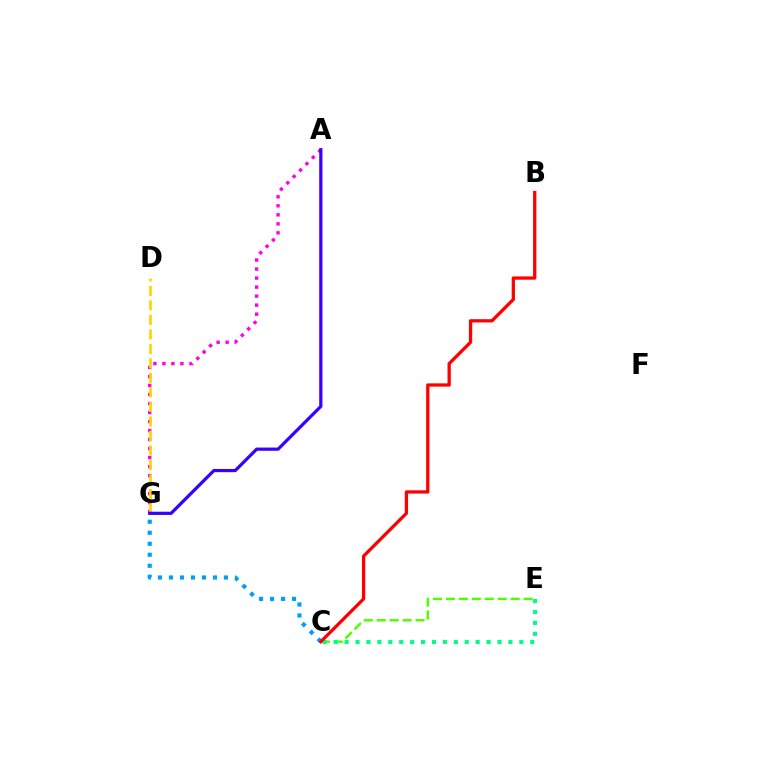{('C', 'E'): [{'color': '#4fff00', 'line_style': 'dashed', 'thickness': 1.76}, {'color': '#00ff86', 'line_style': 'dotted', 'thickness': 2.97}], ('A', 'G'): [{'color': '#ff00ed', 'line_style': 'dotted', 'thickness': 2.45}, {'color': '#3700ff', 'line_style': 'solid', 'thickness': 2.31}], ('C', 'G'): [{'color': '#009eff', 'line_style': 'dotted', 'thickness': 2.99}], ('D', 'G'): [{'color': '#ffd500', 'line_style': 'dashed', 'thickness': 1.97}], ('B', 'C'): [{'color': '#ff0000', 'line_style': 'solid', 'thickness': 2.36}]}